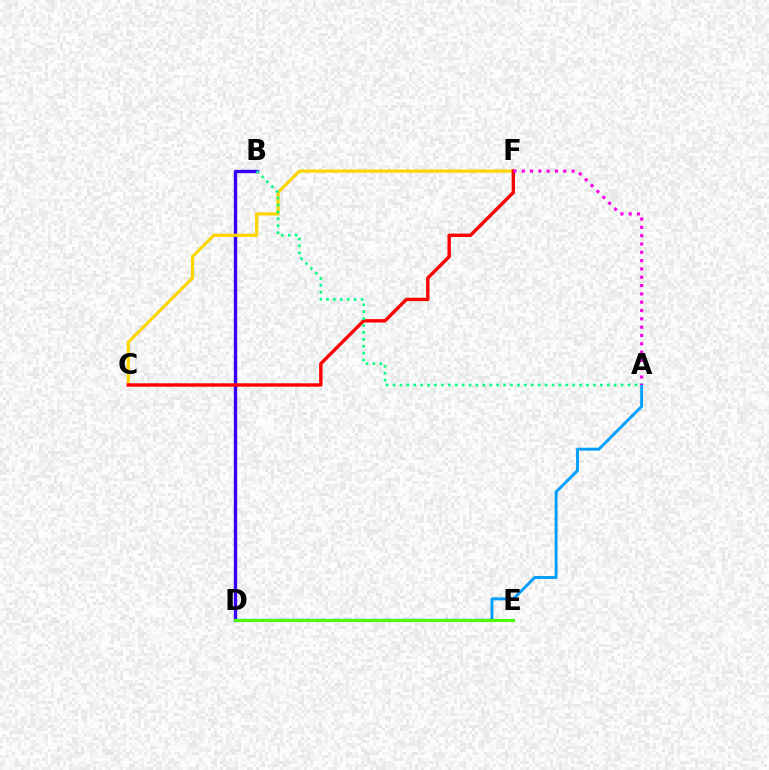{('B', 'D'): [{'color': '#3700ff', 'line_style': 'solid', 'thickness': 2.43}], ('C', 'F'): [{'color': '#ffd500', 'line_style': 'solid', 'thickness': 2.32}, {'color': '#ff0000', 'line_style': 'solid', 'thickness': 2.44}], ('A', 'D'): [{'color': '#009eff', 'line_style': 'solid', 'thickness': 2.11}], ('A', 'B'): [{'color': '#00ff86', 'line_style': 'dotted', 'thickness': 1.88}], ('D', 'E'): [{'color': '#4fff00', 'line_style': 'solid', 'thickness': 2.19}], ('A', 'F'): [{'color': '#ff00ed', 'line_style': 'dotted', 'thickness': 2.26}]}